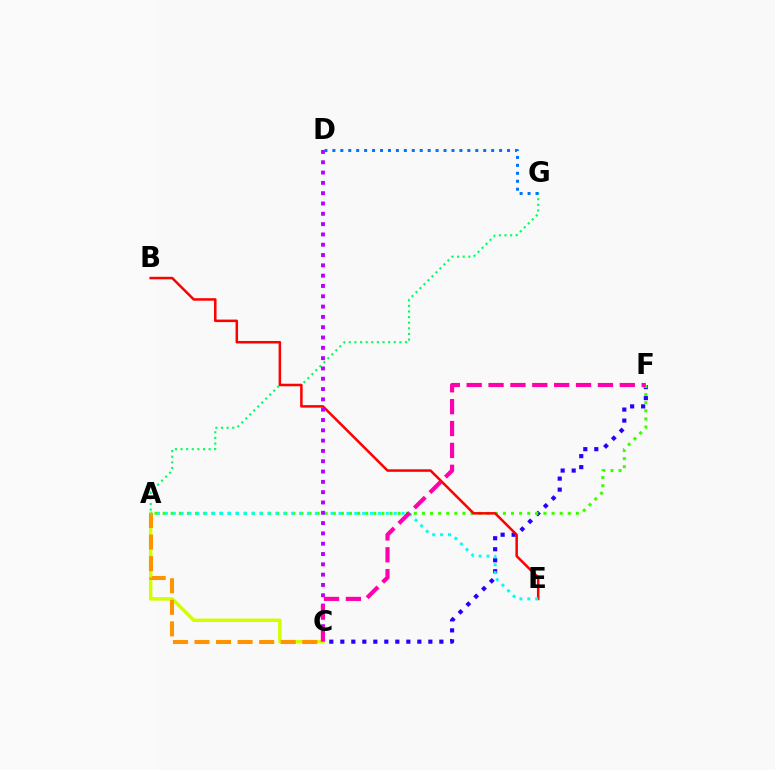{('A', 'C'): [{'color': '#d1ff00', 'line_style': 'solid', 'thickness': 2.53}, {'color': '#ff9400', 'line_style': 'dashed', 'thickness': 2.93}], ('A', 'G'): [{'color': '#00ff5c', 'line_style': 'dotted', 'thickness': 1.53}], ('C', 'F'): [{'color': '#2500ff', 'line_style': 'dotted', 'thickness': 2.99}, {'color': '#ff00ac', 'line_style': 'dashed', 'thickness': 2.97}], ('A', 'F'): [{'color': '#3dff00', 'line_style': 'dotted', 'thickness': 2.2}], ('B', 'E'): [{'color': '#ff0000', 'line_style': 'solid', 'thickness': 1.81}], ('A', 'E'): [{'color': '#00fff6', 'line_style': 'dotted', 'thickness': 2.14}], ('C', 'D'): [{'color': '#b900ff', 'line_style': 'dotted', 'thickness': 2.8}], ('D', 'G'): [{'color': '#0074ff', 'line_style': 'dotted', 'thickness': 2.16}]}